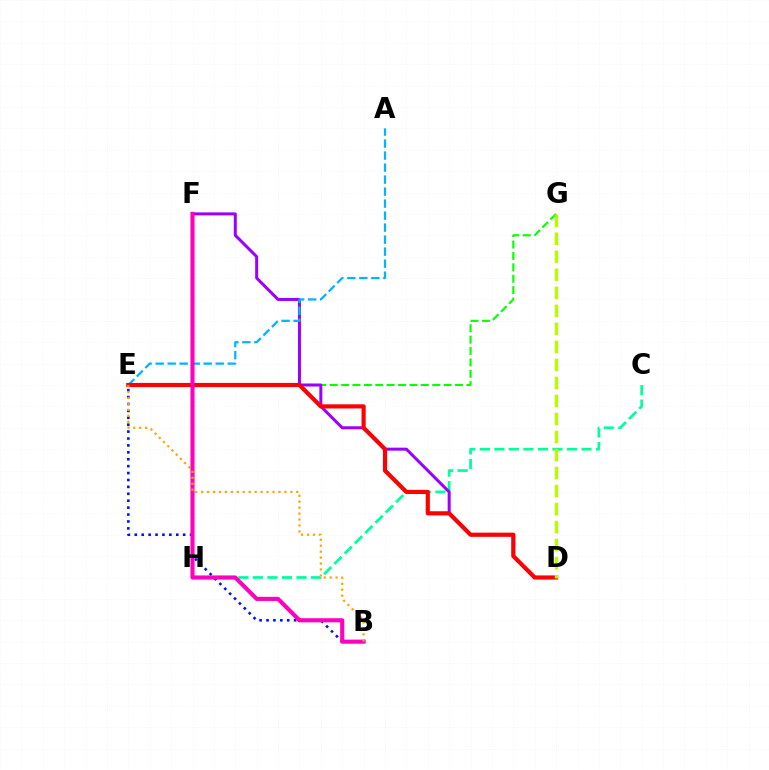{('C', 'H'): [{'color': '#00ff9d', 'line_style': 'dashed', 'thickness': 1.97}], ('E', 'G'): [{'color': '#08ff00', 'line_style': 'dashed', 'thickness': 1.55}], ('D', 'F'): [{'color': '#9b00ff', 'line_style': 'solid', 'thickness': 2.16}], ('B', 'E'): [{'color': '#0010ff', 'line_style': 'dotted', 'thickness': 1.88}, {'color': '#ffa500', 'line_style': 'dotted', 'thickness': 1.62}], ('A', 'E'): [{'color': '#00b5ff', 'line_style': 'dashed', 'thickness': 1.63}], ('D', 'E'): [{'color': '#ff0000', 'line_style': 'solid', 'thickness': 2.99}], ('D', 'G'): [{'color': '#b3ff00', 'line_style': 'dashed', 'thickness': 2.45}], ('B', 'F'): [{'color': '#ff00bd', 'line_style': 'solid', 'thickness': 2.97}]}